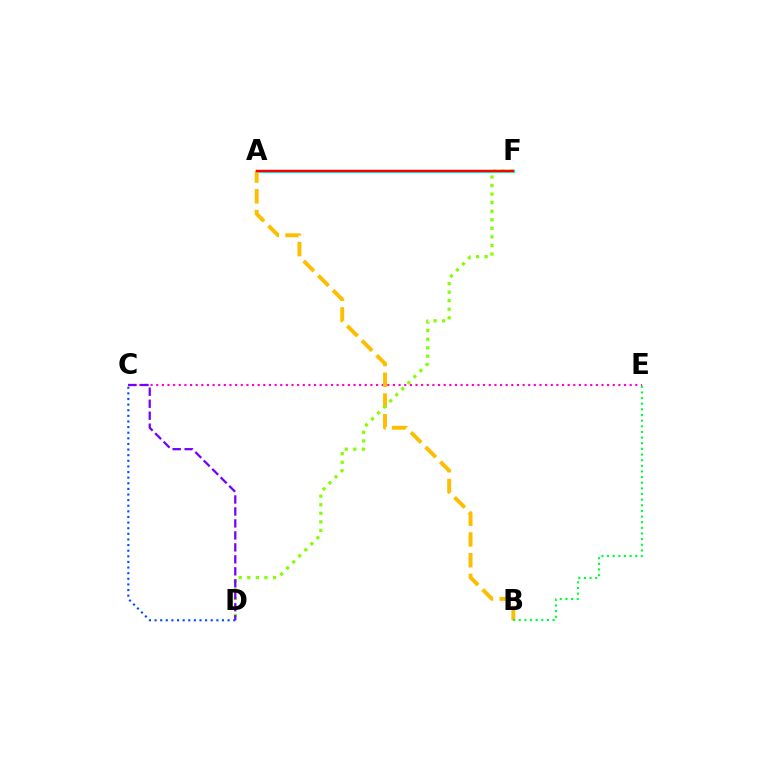{('C', 'E'): [{'color': '#ff00cf', 'line_style': 'dotted', 'thickness': 1.53}], ('A', 'F'): [{'color': '#00fff6', 'line_style': 'solid', 'thickness': 2.39}, {'color': '#ff0000', 'line_style': 'solid', 'thickness': 1.74}], ('A', 'B'): [{'color': '#ffbd00', 'line_style': 'dashed', 'thickness': 2.82}], ('B', 'E'): [{'color': '#00ff39', 'line_style': 'dotted', 'thickness': 1.53}], ('D', 'F'): [{'color': '#84ff00', 'line_style': 'dotted', 'thickness': 2.32}], ('C', 'D'): [{'color': '#004bff', 'line_style': 'dotted', 'thickness': 1.53}, {'color': '#7200ff', 'line_style': 'dashed', 'thickness': 1.63}]}